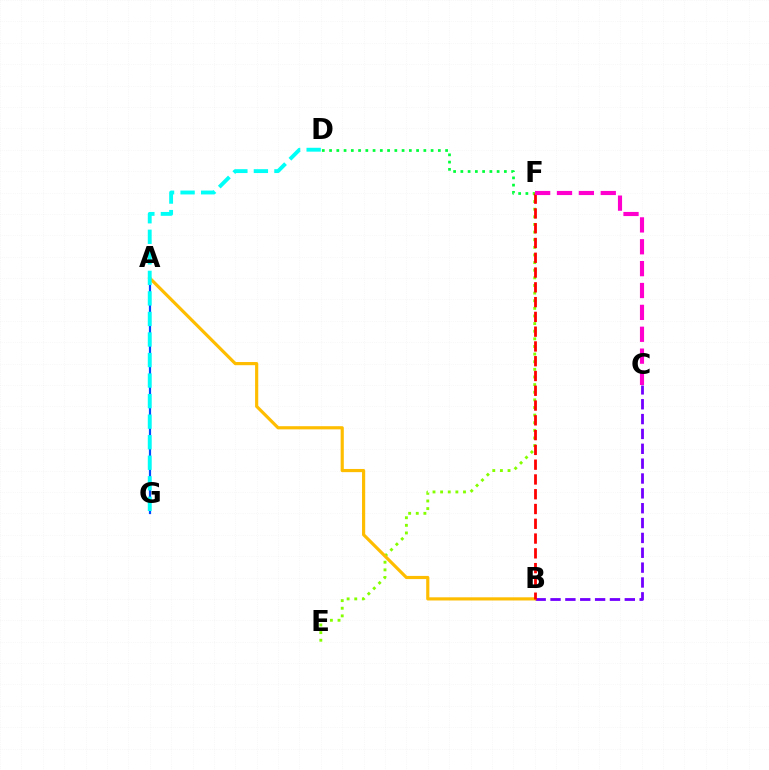{('A', 'G'): [{'color': '#004bff', 'line_style': 'solid', 'thickness': 1.59}], ('D', 'F'): [{'color': '#00ff39', 'line_style': 'dotted', 'thickness': 1.97}], ('E', 'F'): [{'color': '#84ff00', 'line_style': 'dotted', 'thickness': 2.07}], ('B', 'C'): [{'color': '#7200ff', 'line_style': 'dashed', 'thickness': 2.02}], ('A', 'B'): [{'color': '#ffbd00', 'line_style': 'solid', 'thickness': 2.28}], ('B', 'F'): [{'color': '#ff0000', 'line_style': 'dashed', 'thickness': 2.01}], ('C', 'F'): [{'color': '#ff00cf', 'line_style': 'dashed', 'thickness': 2.97}], ('D', 'G'): [{'color': '#00fff6', 'line_style': 'dashed', 'thickness': 2.79}]}